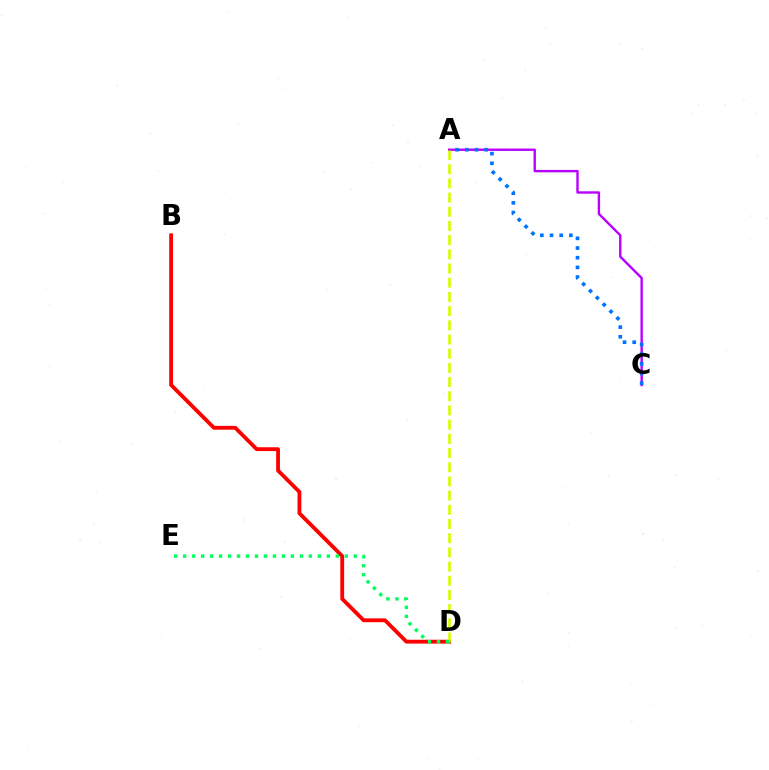{('A', 'C'): [{'color': '#b900ff', 'line_style': 'solid', 'thickness': 1.72}, {'color': '#0074ff', 'line_style': 'dotted', 'thickness': 2.63}], ('B', 'D'): [{'color': '#ff0000', 'line_style': 'solid', 'thickness': 2.75}], ('A', 'D'): [{'color': '#d1ff00', 'line_style': 'dashed', 'thickness': 1.93}], ('D', 'E'): [{'color': '#00ff5c', 'line_style': 'dotted', 'thickness': 2.44}]}